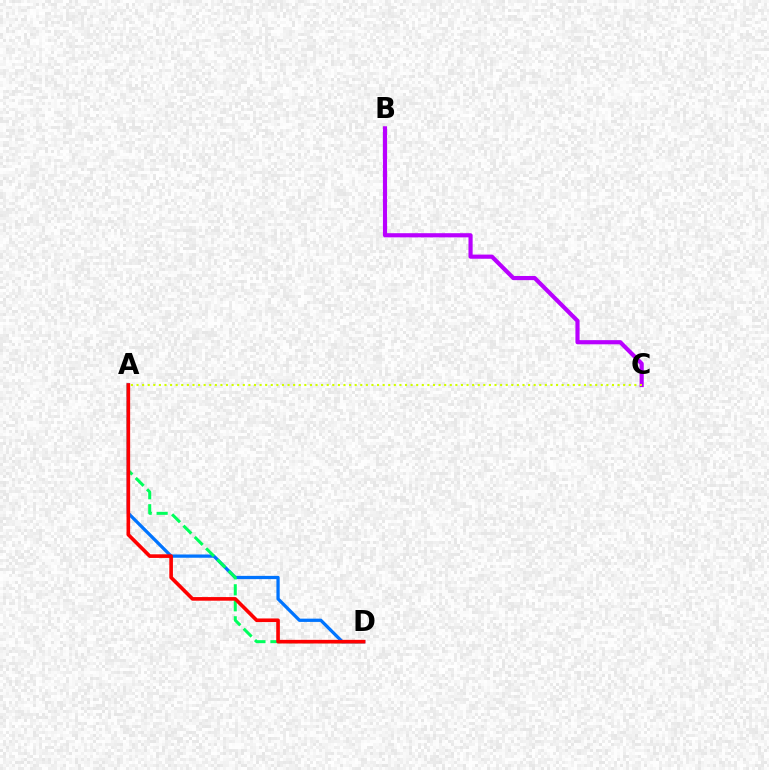{('A', 'D'): [{'color': '#0074ff', 'line_style': 'solid', 'thickness': 2.35}, {'color': '#00ff5c', 'line_style': 'dashed', 'thickness': 2.17}, {'color': '#ff0000', 'line_style': 'solid', 'thickness': 2.61}], ('B', 'C'): [{'color': '#b900ff', 'line_style': 'solid', 'thickness': 2.99}], ('A', 'C'): [{'color': '#d1ff00', 'line_style': 'dotted', 'thickness': 1.52}]}